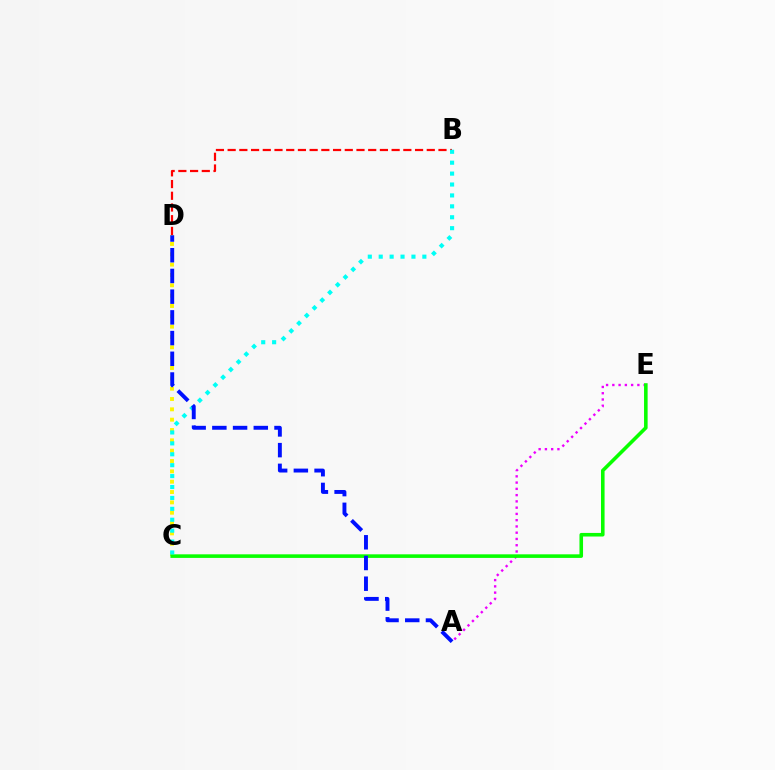{('A', 'E'): [{'color': '#ee00ff', 'line_style': 'dotted', 'thickness': 1.7}], ('C', 'D'): [{'color': '#fcf500', 'line_style': 'dotted', 'thickness': 2.81}], ('C', 'E'): [{'color': '#08ff00', 'line_style': 'solid', 'thickness': 2.58}], ('B', 'D'): [{'color': '#ff0000', 'line_style': 'dashed', 'thickness': 1.59}], ('B', 'C'): [{'color': '#00fff6', 'line_style': 'dotted', 'thickness': 2.96}], ('A', 'D'): [{'color': '#0010ff', 'line_style': 'dashed', 'thickness': 2.81}]}